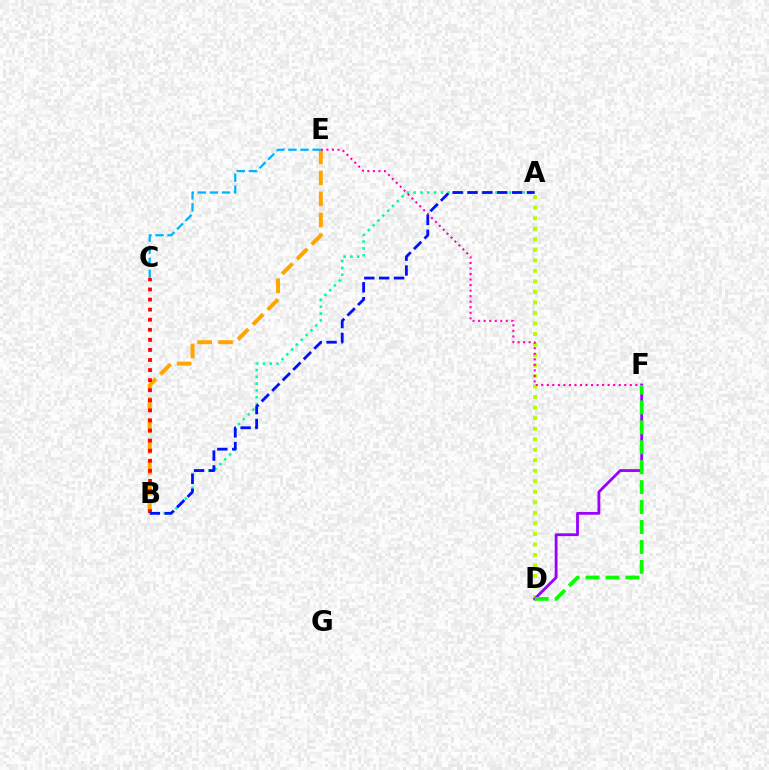{('A', 'B'): [{'color': '#00ff9d', 'line_style': 'dotted', 'thickness': 1.85}, {'color': '#0010ff', 'line_style': 'dashed', 'thickness': 2.02}], ('B', 'E'): [{'color': '#ffa500', 'line_style': 'dashed', 'thickness': 2.84}], ('A', 'D'): [{'color': '#b3ff00', 'line_style': 'dotted', 'thickness': 2.86}], ('E', 'F'): [{'color': '#ff00bd', 'line_style': 'dotted', 'thickness': 1.5}], ('D', 'F'): [{'color': '#9b00ff', 'line_style': 'solid', 'thickness': 2.02}, {'color': '#08ff00', 'line_style': 'dashed', 'thickness': 2.71}], ('B', 'C'): [{'color': '#ff0000', 'line_style': 'dotted', 'thickness': 2.74}], ('C', 'E'): [{'color': '#00b5ff', 'line_style': 'dashed', 'thickness': 1.64}]}